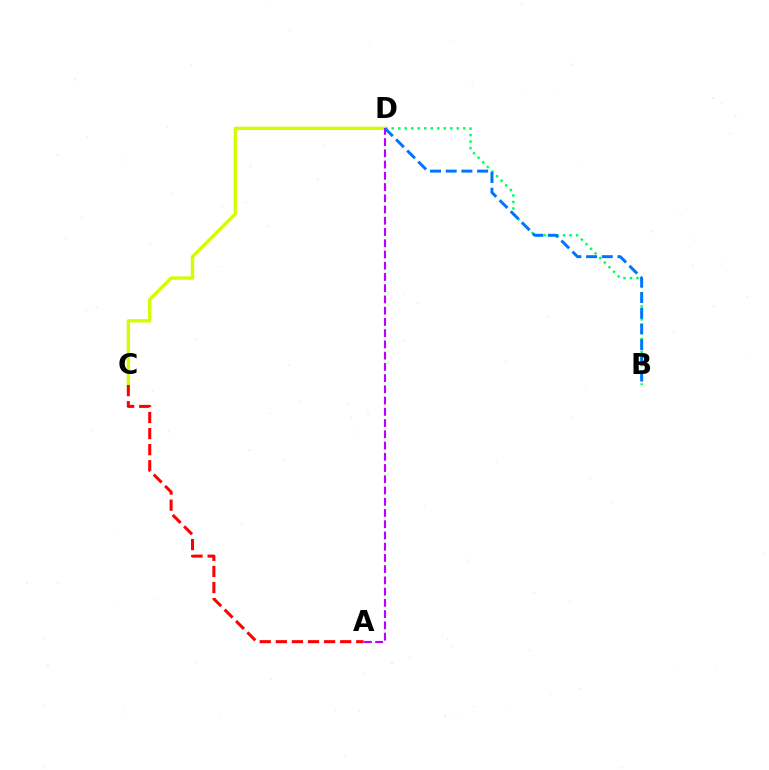{('B', 'D'): [{'color': '#00ff5c', 'line_style': 'dotted', 'thickness': 1.77}, {'color': '#0074ff', 'line_style': 'dashed', 'thickness': 2.13}], ('C', 'D'): [{'color': '#d1ff00', 'line_style': 'solid', 'thickness': 2.43}], ('A', 'D'): [{'color': '#b900ff', 'line_style': 'dashed', 'thickness': 1.53}], ('A', 'C'): [{'color': '#ff0000', 'line_style': 'dashed', 'thickness': 2.19}]}